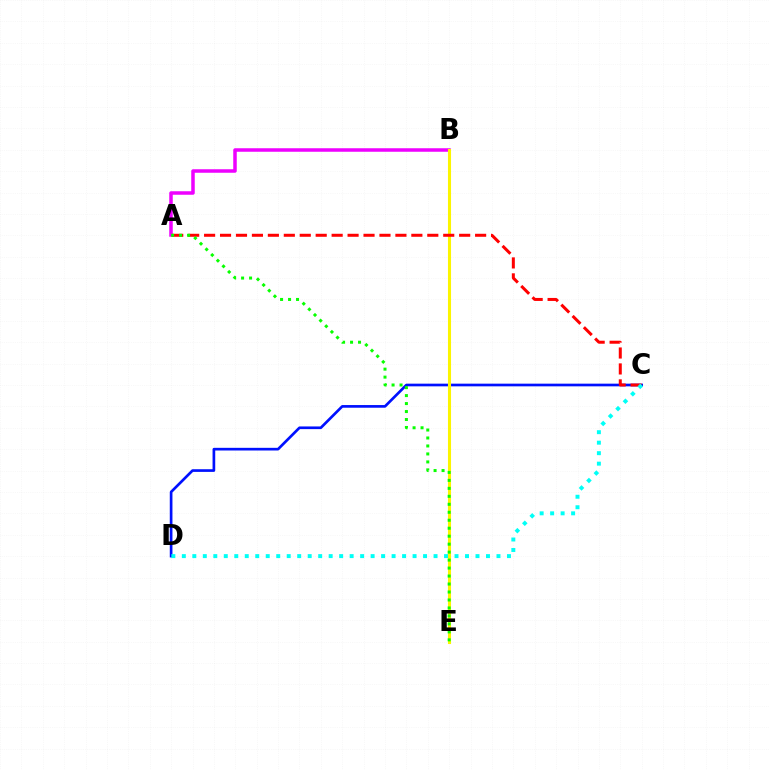{('C', 'D'): [{'color': '#0010ff', 'line_style': 'solid', 'thickness': 1.93}, {'color': '#00fff6', 'line_style': 'dotted', 'thickness': 2.85}], ('A', 'B'): [{'color': '#ee00ff', 'line_style': 'solid', 'thickness': 2.52}], ('B', 'E'): [{'color': '#fcf500', 'line_style': 'solid', 'thickness': 2.21}], ('A', 'C'): [{'color': '#ff0000', 'line_style': 'dashed', 'thickness': 2.17}], ('A', 'E'): [{'color': '#08ff00', 'line_style': 'dotted', 'thickness': 2.17}]}